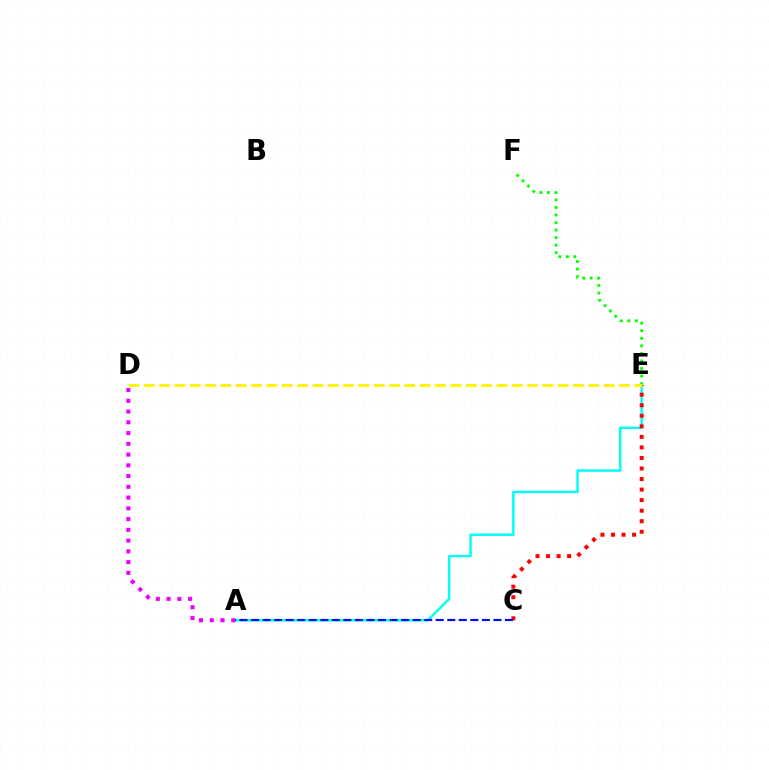{('A', 'E'): [{'color': '#00fff6', 'line_style': 'solid', 'thickness': 1.78}], ('E', 'F'): [{'color': '#08ff00', 'line_style': 'dotted', 'thickness': 2.05}], ('C', 'E'): [{'color': '#ff0000', 'line_style': 'dotted', 'thickness': 2.86}], ('D', 'E'): [{'color': '#fcf500', 'line_style': 'dashed', 'thickness': 2.08}], ('A', 'C'): [{'color': '#0010ff', 'line_style': 'dashed', 'thickness': 1.57}], ('A', 'D'): [{'color': '#ee00ff', 'line_style': 'dotted', 'thickness': 2.92}]}